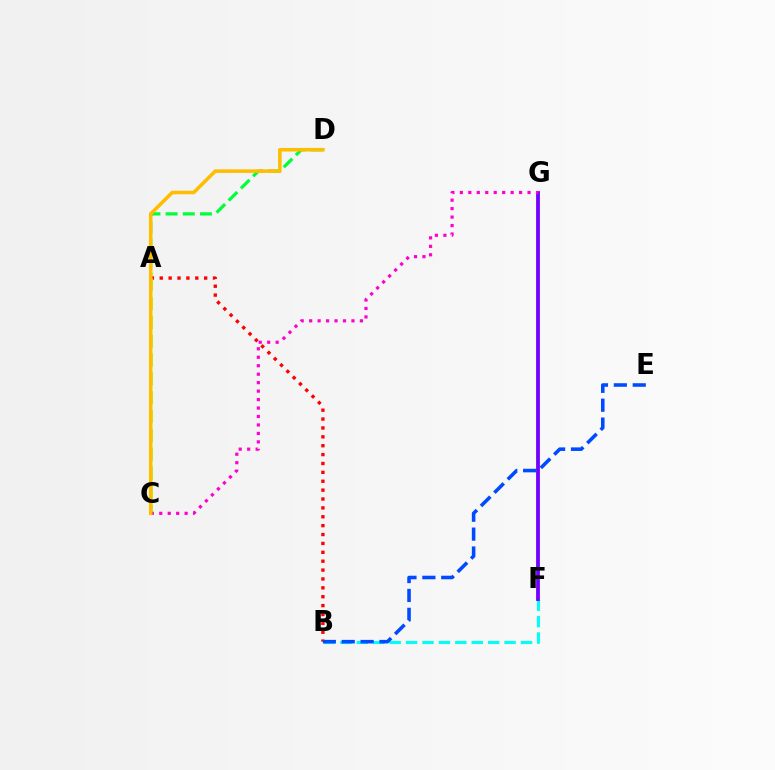{('A', 'D'): [{'color': '#00ff39', 'line_style': 'dashed', 'thickness': 2.33}], ('B', 'F'): [{'color': '#00fff6', 'line_style': 'dashed', 'thickness': 2.23}], ('F', 'G'): [{'color': '#7200ff', 'line_style': 'solid', 'thickness': 2.73}], ('A', 'B'): [{'color': '#ff0000', 'line_style': 'dotted', 'thickness': 2.41}], ('A', 'C'): [{'color': '#84ff00', 'line_style': 'dashed', 'thickness': 2.56}], ('C', 'G'): [{'color': '#ff00cf', 'line_style': 'dotted', 'thickness': 2.3}], ('B', 'E'): [{'color': '#004bff', 'line_style': 'dashed', 'thickness': 2.57}], ('C', 'D'): [{'color': '#ffbd00', 'line_style': 'solid', 'thickness': 2.56}]}